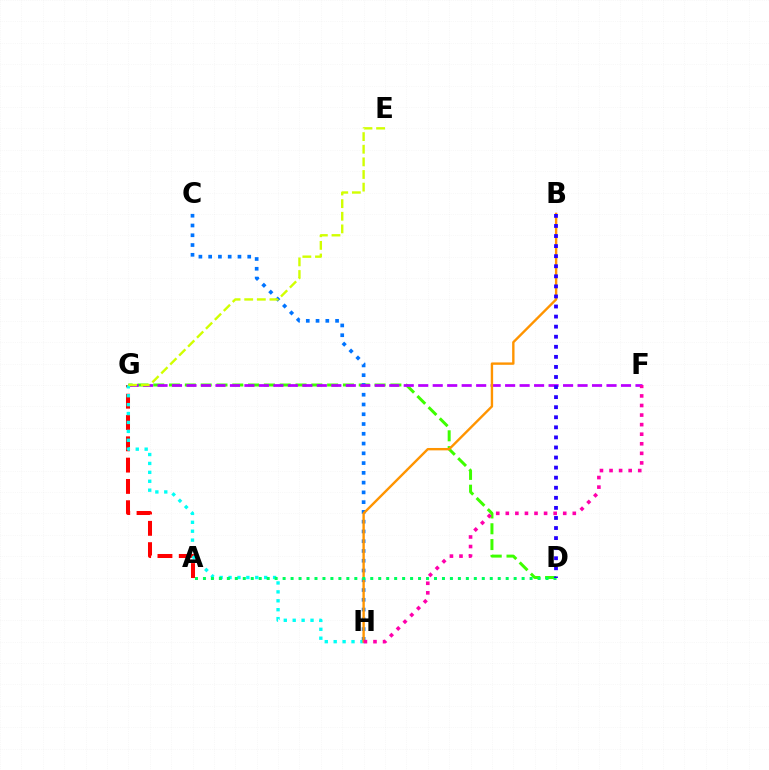{('A', 'G'): [{'color': '#ff0000', 'line_style': 'dashed', 'thickness': 2.89}], ('D', 'G'): [{'color': '#3dff00', 'line_style': 'dashed', 'thickness': 2.15}], ('C', 'H'): [{'color': '#0074ff', 'line_style': 'dotted', 'thickness': 2.65}], ('F', 'G'): [{'color': '#b900ff', 'line_style': 'dashed', 'thickness': 1.97}], ('G', 'H'): [{'color': '#00fff6', 'line_style': 'dotted', 'thickness': 2.42}], ('E', 'G'): [{'color': '#d1ff00', 'line_style': 'dashed', 'thickness': 1.72}], ('B', 'H'): [{'color': '#ff9400', 'line_style': 'solid', 'thickness': 1.72}], ('F', 'H'): [{'color': '#ff00ac', 'line_style': 'dotted', 'thickness': 2.6}], ('A', 'D'): [{'color': '#00ff5c', 'line_style': 'dotted', 'thickness': 2.16}], ('B', 'D'): [{'color': '#2500ff', 'line_style': 'dotted', 'thickness': 2.74}]}